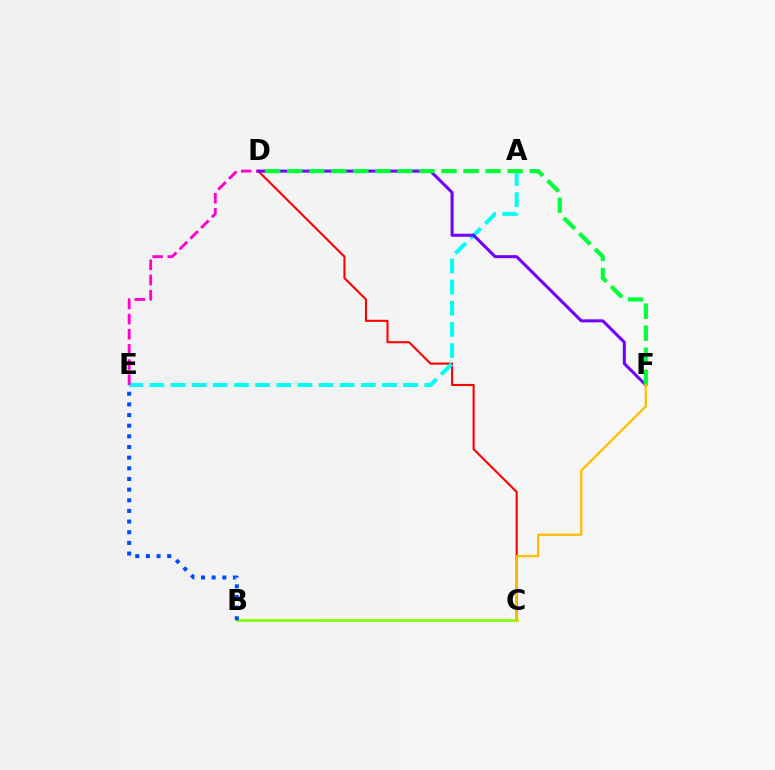{('C', 'D'): [{'color': '#ff0000', 'line_style': 'solid', 'thickness': 1.51}], ('A', 'E'): [{'color': '#00fff6', 'line_style': 'dashed', 'thickness': 2.87}], ('B', 'C'): [{'color': '#84ff00', 'line_style': 'solid', 'thickness': 1.94}], ('D', 'E'): [{'color': '#ff00cf', 'line_style': 'dashed', 'thickness': 2.06}], ('D', 'F'): [{'color': '#7200ff', 'line_style': 'solid', 'thickness': 2.18}, {'color': '#00ff39', 'line_style': 'dashed', 'thickness': 2.99}], ('B', 'E'): [{'color': '#004bff', 'line_style': 'dotted', 'thickness': 2.89}], ('C', 'F'): [{'color': '#ffbd00', 'line_style': 'solid', 'thickness': 1.63}]}